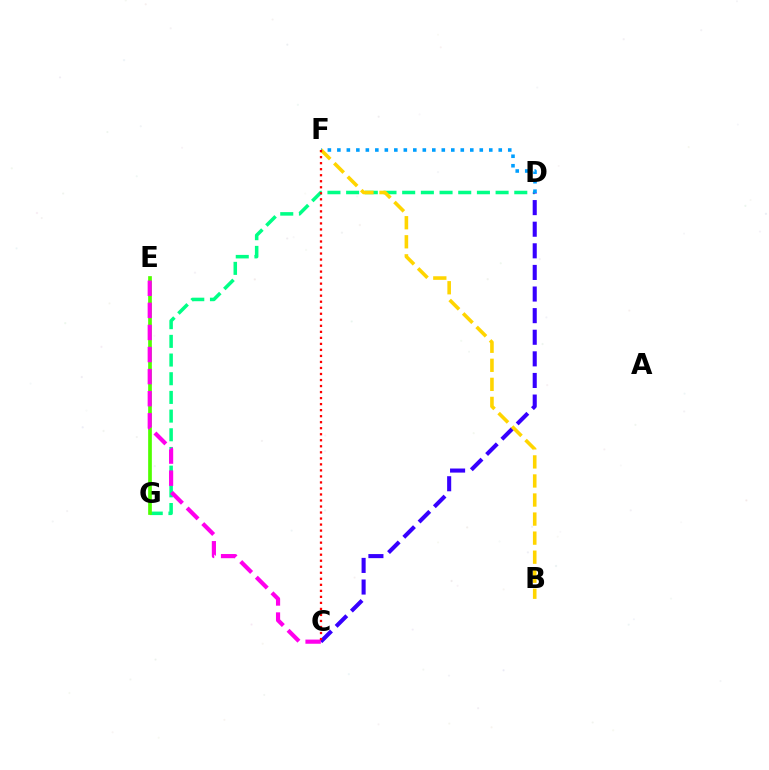{('D', 'G'): [{'color': '#00ff86', 'line_style': 'dashed', 'thickness': 2.54}], ('E', 'G'): [{'color': '#4fff00', 'line_style': 'solid', 'thickness': 2.66}], ('C', 'D'): [{'color': '#3700ff', 'line_style': 'dashed', 'thickness': 2.94}], ('B', 'F'): [{'color': '#ffd500', 'line_style': 'dashed', 'thickness': 2.59}], ('D', 'F'): [{'color': '#009eff', 'line_style': 'dotted', 'thickness': 2.58}], ('C', 'E'): [{'color': '#ff00ed', 'line_style': 'dashed', 'thickness': 3.0}], ('C', 'F'): [{'color': '#ff0000', 'line_style': 'dotted', 'thickness': 1.64}]}